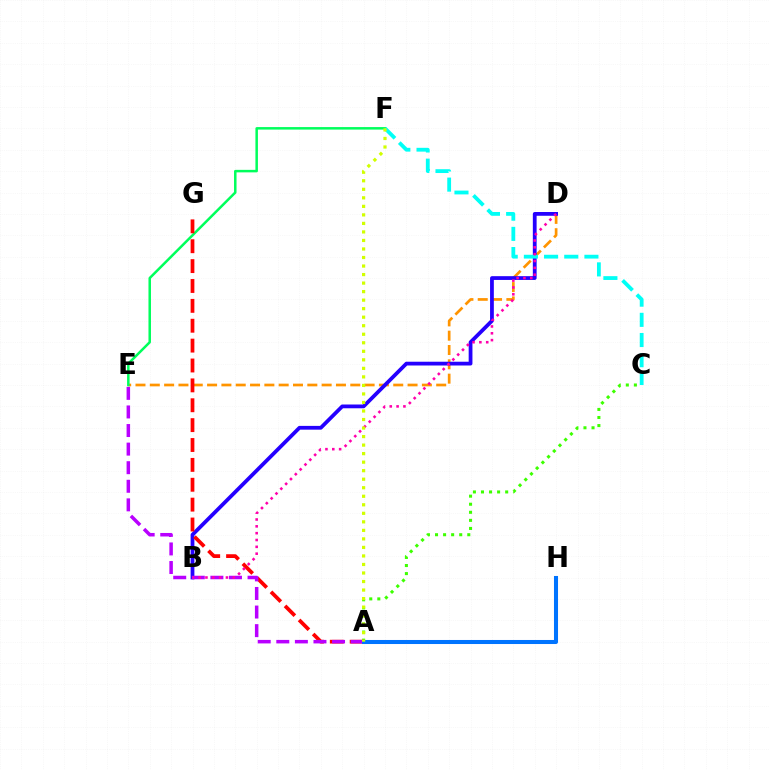{('D', 'E'): [{'color': '#ff9400', 'line_style': 'dashed', 'thickness': 1.95}], ('B', 'D'): [{'color': '#2500ff', 'line_style': 'solid', 'thickness': 2.72}, {'color': '#ff00ac', 'line_style': 'dotted', 'thickness': 1.86}], ('E', 'F'): [{'color': '#00ff5c', 'line_style': 'solid', 'thickness': 1.81}], ('A', 'C'): [{'color': '#3dff00', 'line_style': 'dotted', 'thickness': 2.19}], ('C', 'F'): [{'color': '#00fff6', 'line_style': 'dashed', 'thickness': 2.74}], ('A', 'G'): [{'color': '#ff0000', 'line_style': 'dashed', 'thickness': 2.7}], ('A', 'E'): [{'color': '#b900ff', 'line_style': 'dashed', 'thickness': 2.52}], ('A', 'H'): [{'color': '#0074ff', 'line_style': 'solid', 'thickness': 2.91}], ('A', 'F'): [{'color': '#d1ff00', 'line_style': 'dotted', 'thickness': 2.32}]}